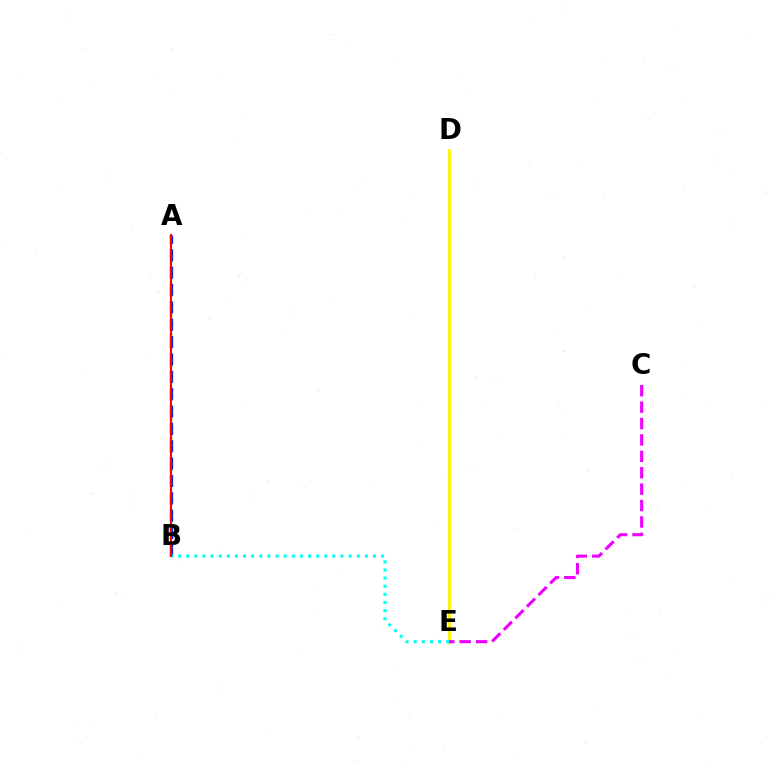{('A', 'B'): [{'color': '#0010ff', 'line_style': 'dashed', 'thickness': 2.36}, {'color': '#08ff00', 'line_style': 'dotted', 'thickness': 1.76}, {'color': '#ff0000', 'line_style': 'solid', 'thickness': 1.52}], ('D', 'E'): [{'color': '#fcf500', 'line_style': 'solid', 'thickness': 2.08}], ('B', 'E'): [{'color': '#00fff6', 'line_style': 'dotted', 'thickness': 2.21}], ('C', 'E'): [{'color': '#ee00ff', 'line_style': 'dashed', 'thickness': 2.23}]}